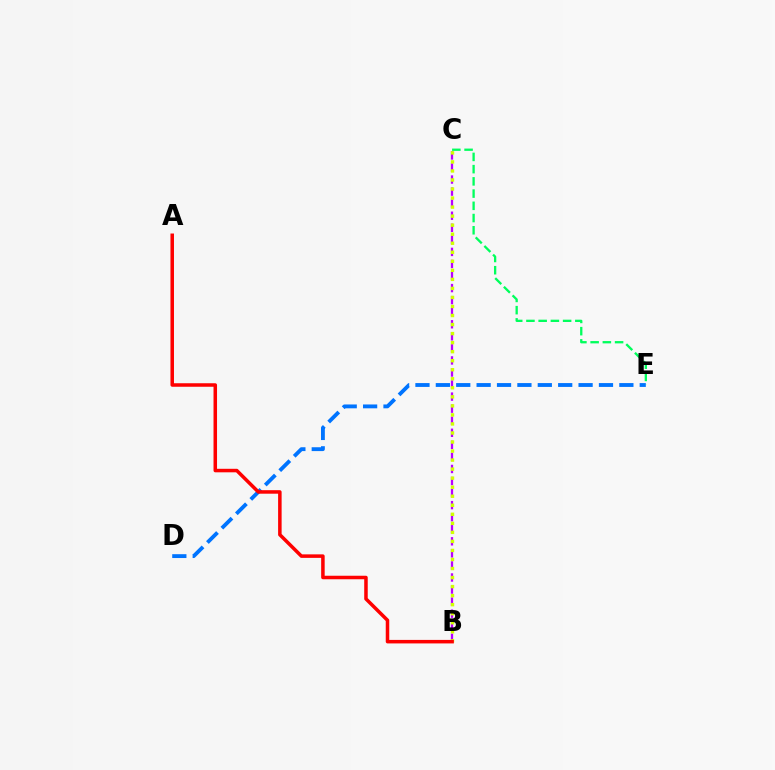{('D', 'E'): [{'color': '#0074ff', 'line_style': 'dashed', 'thickness': 2.77}], ('B', 'C'): [{'color': '#b900ff', 'line_style': 'dashed', 'thickness': 1.64}, {'color': '#d1ff00', 'line_style': 'dotted', 'thickness': 2.45}], ('C', 'E'): [{'color': '#00ff5c', 'line_style': 'dashed', 'thickness': 1.66}], ('A', 'B'): [{'color': '#ff0000', 'line_style': 'solid', 'thickness': 2.53}]}